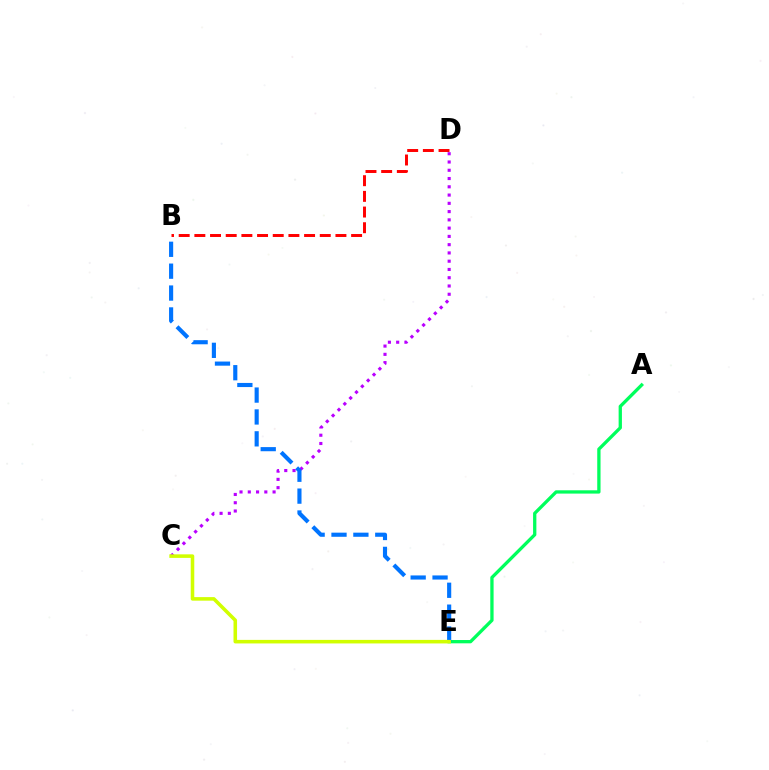{('B', 'D'): [{'color': '#ff0000', 'line_style': 'dashed', 'thickness': 2.13}], ('A', 'E'): [{'color': '#00ff5c', 'line_style': 'solid', 'thickness': 2.37}], ('C', 'D'): [{'color': '#b900ff', 'line_style': 'dotted', 'thickness': 2.25}], ('B', 'E'): [{'color': '#0074ff', 'line_style': 'dashed', 'thickness': 2.97}], ('C', 'E'): [{'color': '#d1ff00', 'line_style': 'solid', 'thickness': 2.56}]}